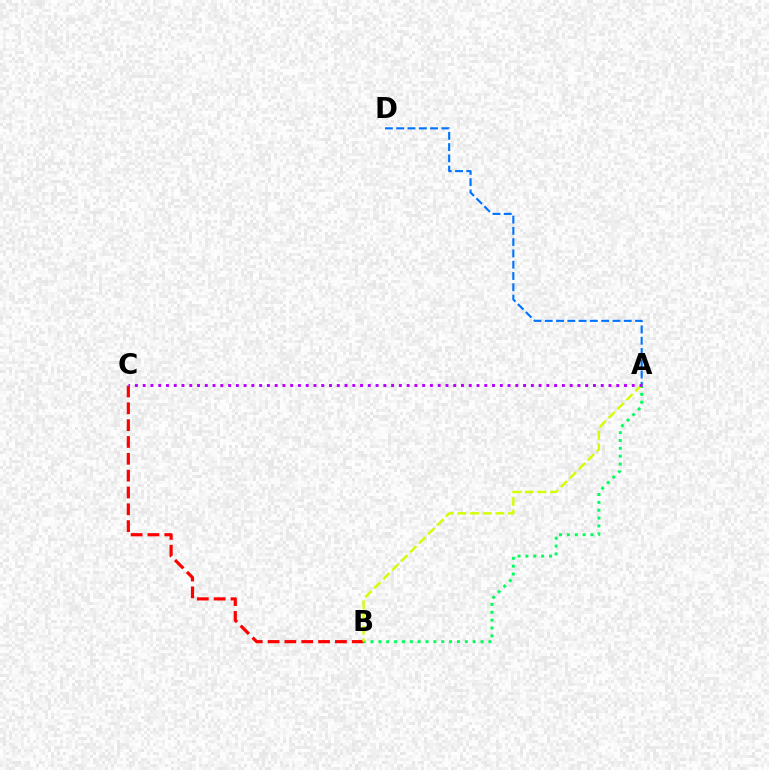{('A', 'B'): [{'color': '#00ff5c', 'line_style': 'dotted', 'thickness': 2.14}, {'color': '#d1ff00', 'line_style': 'dashed', 'thickness': 1.72}], ('B', 'C'): [{'color': '#ff0000', 'line_style': 'dashed', 'thickness': 2.29}], ('A', 'D'): [{'color': '#0074ff', 'line_style': 'dashed', 'thickness': 1.53}], ('A', 'C'): [{'color': '#b900ff', 'line_style': 'dotted', 'thickness': 2.11}]}